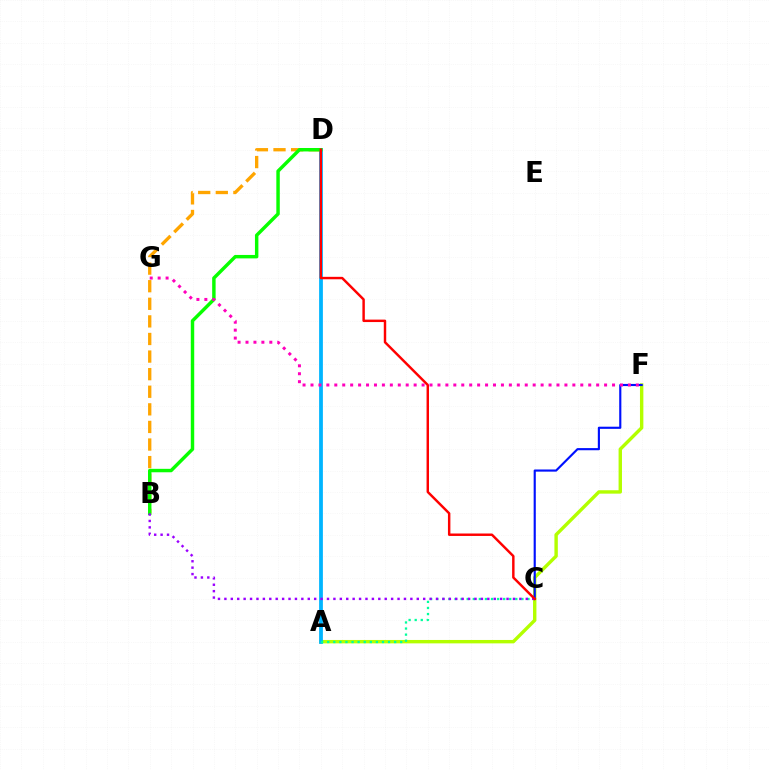{('B', 'D'): [{'color': '#ffa500', 'line_style': 'dashed', 'thickness': 2.39}, {'color': '#08ff00', 'line_style': 'solid', 'thickness': 2.48}], ('A', 'F'): [{'color': '#b3ff00', 'line_style': 'solid', 'thickness': 2.45}], ('A', 'D'): [{'color': '#00b5ff', 'line_style': 'solid', 'thickness': 2.72}], ('C', 'F'): [{'color': '#0010ff', 'line_style': 'solid', 'thickness': 1.54}], ('A', 'C'): [{'color': '#00ff9d', 'line_style': 'dotted', 'thickness': 1.65}], ('F', 'G'): [{'color': '#ff00bd', 'line_style': 'dotted', 'thickness': 2.16}], ('B', 'C'): [{'color': '#9b00ff', 'line_style': 'dotted', 'thickness': 1.74}], ('C', 'D'): [{'color': '#ff0000', 'line_style': 'solid', 'thickness': 1.76}]}